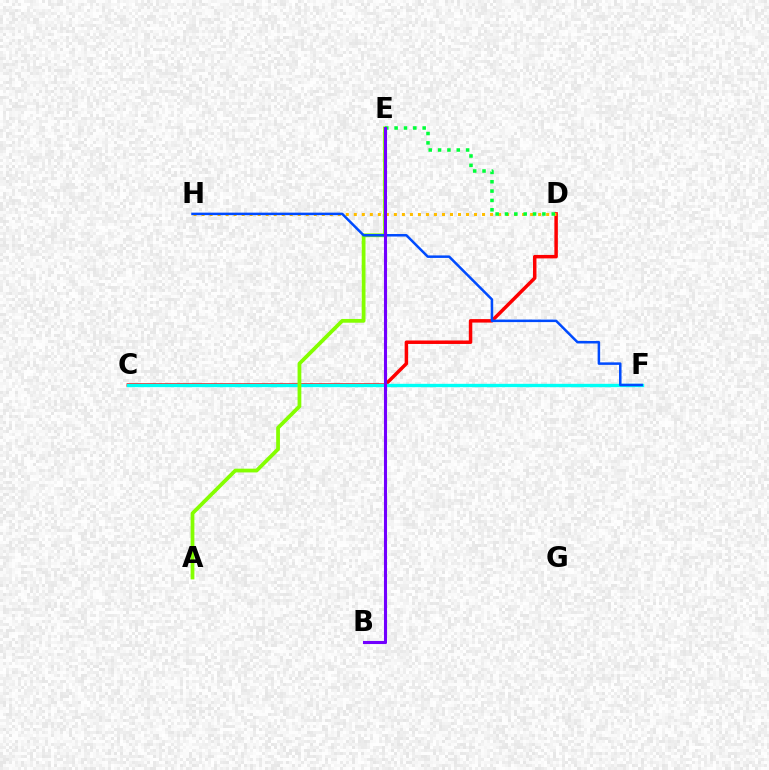{('B', 'E'): [{'color': '#ff00cf', 'line_style': 'dashed', 'thickness': 1.95}, {'color': '#7200ff', 'line_style': 'solid', 'thickness': 2.22}], ('C', 'D'): [{'color': '#ff0000', 'line_style': 'solid', 'thickness': 2.5}], ('C', 'F'): [{'color': '#00fff6', 'line_style': 'solid', 'thickness': 2.41}], ('A', 'E'): [{'color': '#84ff00', 'line_style': 'solid', 'thickness': 2.71}], ('D', 'H'): [{'color': '#ffbd00', 'line_style': 'dotted', 'thickness': 2.18}], ('F', 'H'): [{'color': '#004bff', 'line_style': 'solid', 'thickness': 1.81}], ('D', 'E'): [{'color': '#00ff39', 'line_style': 'dotted', 'thickness': 2.54}]}